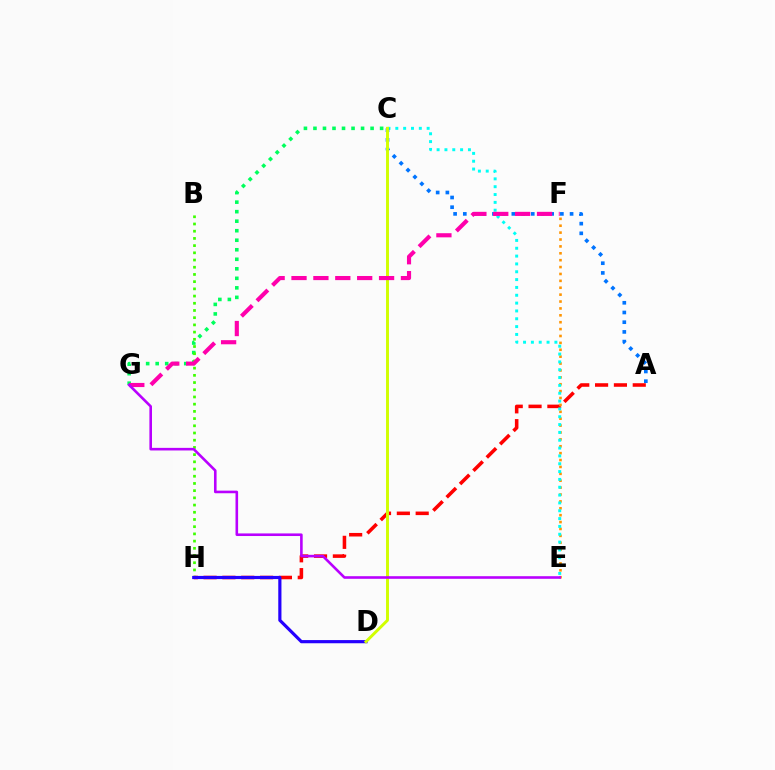{('A', 'H'): [{'color': '#ff0000', 'line_style': 'dashed', 'thickness': 2.56}], ('C', 'G'): [{'color': '#00ff5c', 'line_style': 'dotted', 'thickness': 2.59}], ('E', 'F'): [{'color': '#ff9400', 'line_style': 'dotted', 'thickness': 1.87}], ('B', 'H'): [{'color': '#3dff00', 'line_style': 'dotted', 'thickness': 1.96}], ('C', 'E'): [{'color': '#00fff6', 'line_style': 'dotted', 'thickness': 2.13}], ('D', 'H'): [{'color': '#2500ff', 'line_style': 'solid', 'thickness': 2.29}], ('A', 'C'): [{'color': '#0074ff', 'line_style': 'dotted', 'thickness': 2.64}], ('C', 'D'): [{'color': '#d1ff00', 'line_style': 'solid', 'thickness': 2.11}], ('F', 'G'): [{'color': '#ff00ac', 'line_style': 'dashed', 'thickness': 2.97}], ('E', 'G'): [{'color': '#b900ff', 'line_style': 'solid', 'thickness': 1.87}]}